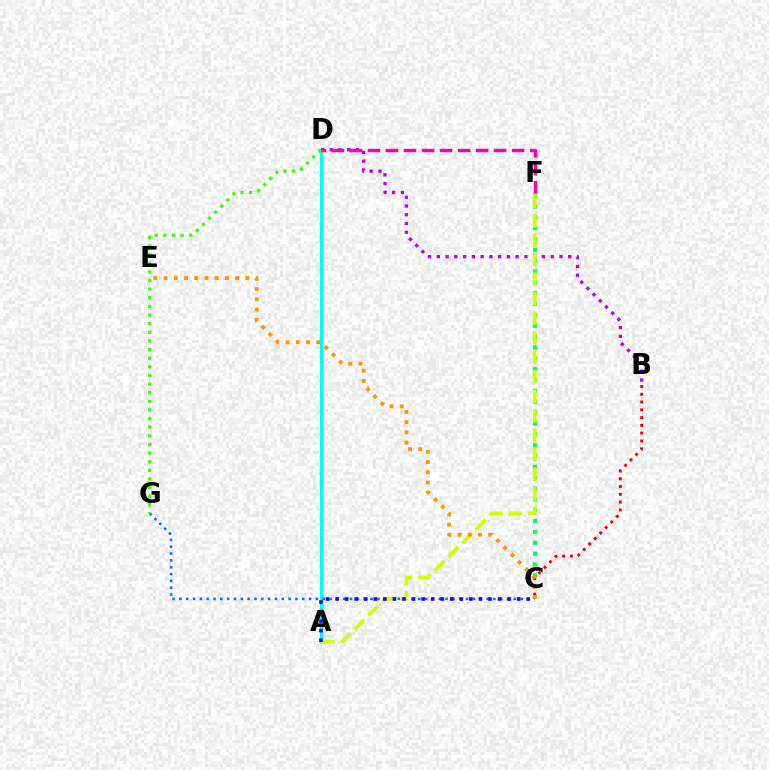{('A', 'D'): [{'color': '#00fff6', 'line_style': 'solid', 'thickness': 2.29}], ('C', 'G'): [{'color': '#0074ff', 'line_style': 'dotted', 'thickness': 1.85}], ('C', 'F'): [{'color': '#00ff5c', 'line_style': 'dotted', 'thickness': 2.95}], ('B', 'D'): [{'color': '#b900ff', 'line_style': 'dotted', 'thickness': 2.38}], ('D', 'F'): [{'color': '#ff00ac', 'line_style': 'dashed', 'thickness': 2.45}], ('A', 'F'): [{'color': '#d1ff00', 'line_style': 'dashed', 'thickness': 2.65}], ('A', 'C'): [{'color': '#2500ff', 'line_style': 'dotted', 'thickness': 2.6}], ('D', 'G'): [{'color': '#3dff00', 'line_style': 'dotted', 'thickness': 2.34}], ('B', 'C'): [{'color': '#ff0000', 'line_style': 'dotted', 'thickness': 2.11}], ('C', 'E'): [{'color': '#ff9400', 'line_style': 'dotted', 'thickness': 2.78}]}